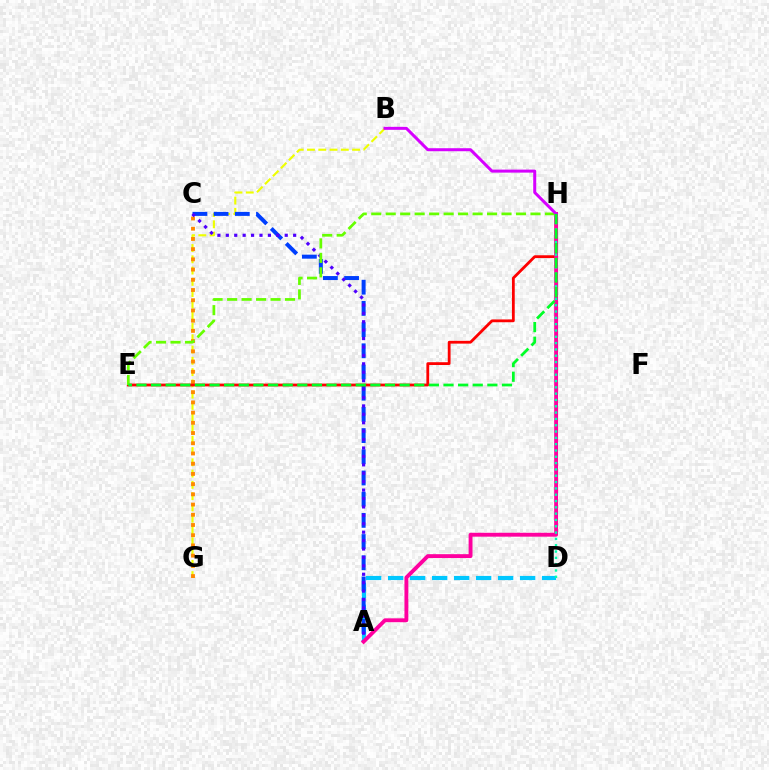{('B', 'G'): [{'color': '#eeff00', 'line_style': 'dashed', 'thickness': 1.53}], ('C', 'G'): [{'color': '#ff8800', 'line_style': 'dotted', 'thickness': 2.78}], ('A', 'D'): [{'color': '#00c7ff', 'line_style': 'dashed', 'thickness': 2.99}], ('A', 'C'): [{'color': '#003fff', 'line_style': 'dashed', 'thickness': 2.88}, {'color': '#4f00ff', 'line_style': 'dotted', 'thickness': 2.29}], ('E', 'H'): [{'color': '#ff0000', 'line_style': 'solid', 'thickness': 2.02}, {'color': '#66ff00', 'line_style': 'dashed', 'thickness': 1.97}, {'color': '#00ff27', 'line_style': 'dashed', 'thickness': 1.99}], ('A', 'H'): [{'color': '#ff00a0', 'line_style': 'solid', 'thickness': 2.8}], ('D', 'H'): [{'color': '#00ffaf', 'line_style': 'dotted', 'thickness': 1.72}], ('B', 'H'): [{'color': '#d600ff', 'line_style': 'solid', 'thickness': 2.16}]}